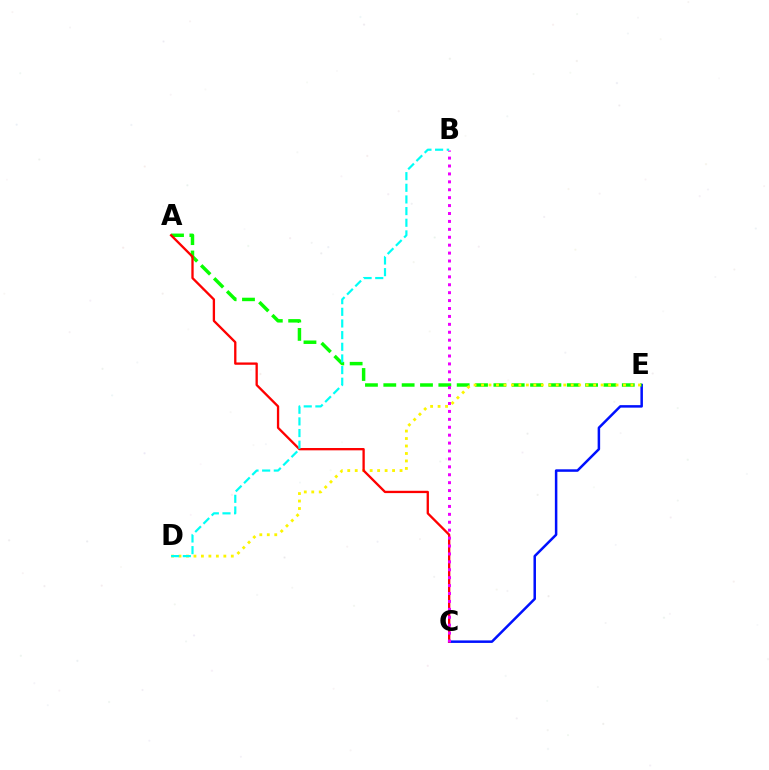{('C', 'E'): [{'color': '#0010ff', 'line_style': 'solid', 'thickness': 1.8}], ('A', 'E'): [{'color': '#08ff00', 'line_style': 'dashed', 'thickness': 2.49}], ('D', 'E'): [{'color': '#fcf500', 'line_style': 'dotted', 'thickness': 2.03}], ('A', 'C'): [{'color': '#ff0000', 'line_style': 'solid', 'thickness': 1.67}], ('B', 'C'): [{'color': '#ee00ff', 'line_style': 'dotted', 'thickness': 2.15}], ('B', 'D'): [{'color': '#00fff6', 'line_style': 'dashed', 'thickness': 1.58}]}